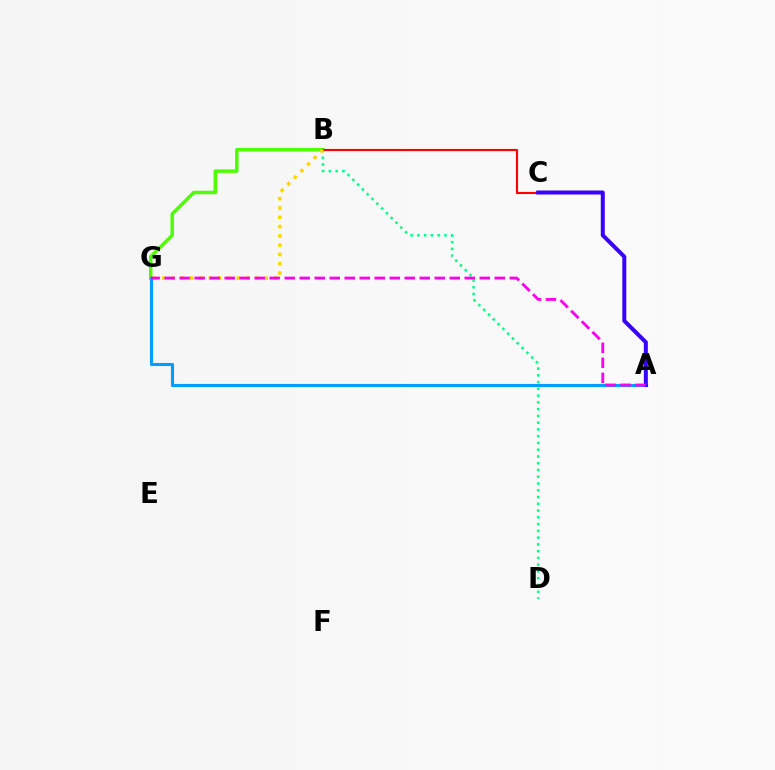{('B', 'G'): [{'color': '#4fff00', 'line_style': 'solid', 'thickness': 2.5}, {'color': '#ffd500', 'line_style': 'dotted', 'thickness': 2.53}], ('B', 'D'): [{'color': '#00ff86', 'line_style': 'dotted', 'thickness': 1.84}], ('A', 'G'): [{'color': '#009eff', 'line_style': 'solid', 'thickness': 2.25}, {'color': '#ff00ed', 'line_style': 'dashed', 'thickness': 2.04}], ('B', 'C'): [{'color': '#ff0000', 'line_style': 'solid', 'thickness': 1.53}], ('A', 'C'): [{'color': '#3700ff', 'line_style': 'solid', 'thickness': 2.88}]}